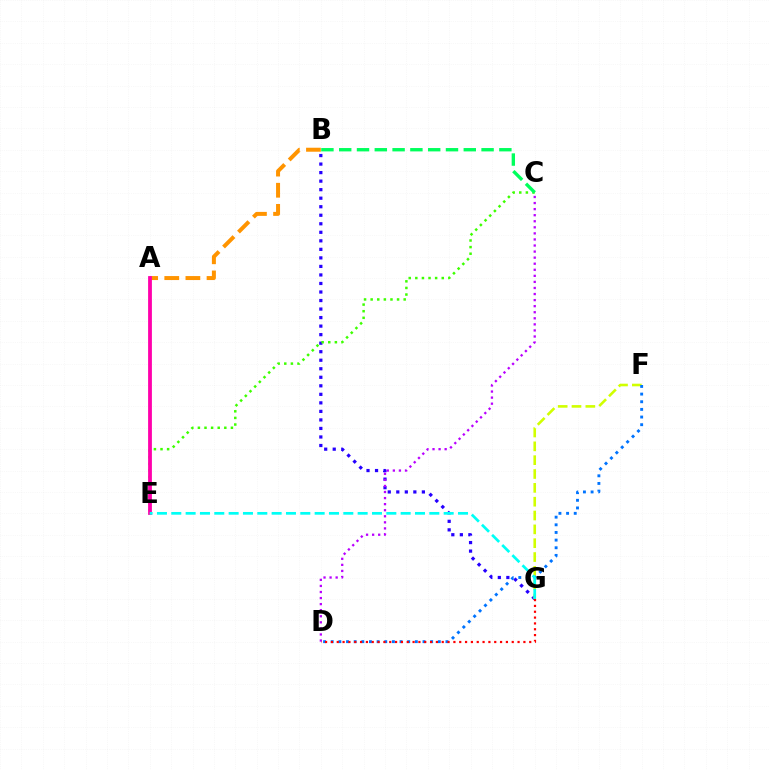{('A', 'B'): [{'color': '#ff9400', 'line_style': 'dashed', 'thickness': 2.87}], ('B', 'G'): [{'color': '#2500ff', 'line_style': 'dotted', 'thickness': 2.32}], ('C', 'E'): [{'color': '#3dff00', 'line_style': 'dotted', 'thickness': 1.79}], ('F', 'G'): [{'color': '#d1ff00', 'line_style': 'dashed', 'thickness': 1.88}], ('B', 'C'): [{'color': '#00ff5c', 'line_style': 'dashed', 'thickness': 2.42}], ('C', 'D'): [{'color': '#b900ff', 'line_style': 'dotted', 'thickness': 1.65}], ('D', 'F'): [{'color': '#0074ff', 'line_style': 'dotted', 'thickness': 2.08}], ('A', 'E'): [{'color': '#ff00ac', 'line_style': 'solid', 'thickness': 2.73}], ('D', 'G'): [{'color': '#ff0000', 'line_style': 'dotted', 'thickness': 1.58}], ('E', 'G'): [{'color': '#00fff6', 'line_style': 'dashed', 'thickness': 1.95}]}